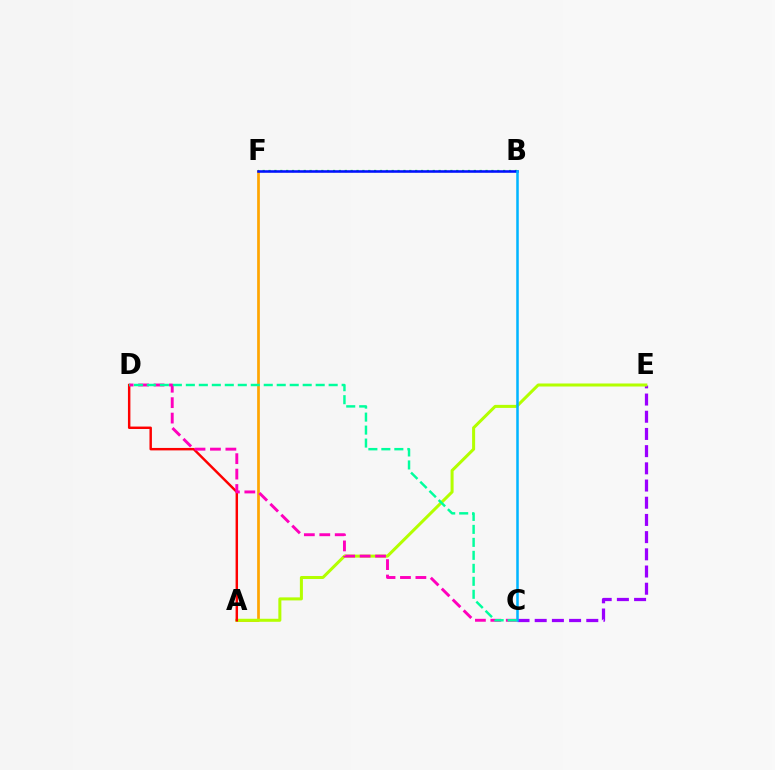{('A', 'F'): [{'color': '#ffa500', 'line_style': 'solid', 'thickness': 1.95}], ('C', 'E'): [{'color': '#9b00ff', 'line_style': 'dashed', 'thickness': 2.34}], ('A', 'E'): [{'color': '#b3ff00', 'line_style': 'solid', 'thickness': 2.18}], ('B', 'F'): [{'color': '#08ff00', 'line_style': 'dotted', 'thickness': 1.59}, {'color': '#0010ff', 'line_style': 'solid', 'thickness': 1.85}], ('A', 'D'): [{'color': '#ff0000', 'line_style': 'solid', 'thickness': 1.76}], ('C', 'D'): [{'color': '#ff00bd', 'line_style': 'dashed', 'thickness': 2.1}, {'color': '#00ff9d', 'line_style': 'dashed', 'thickness': 1.76}], ('B', 'C'): [{'color': '#00b5ff', 'line_style': 'solid', 'thickness': 1.82}]}